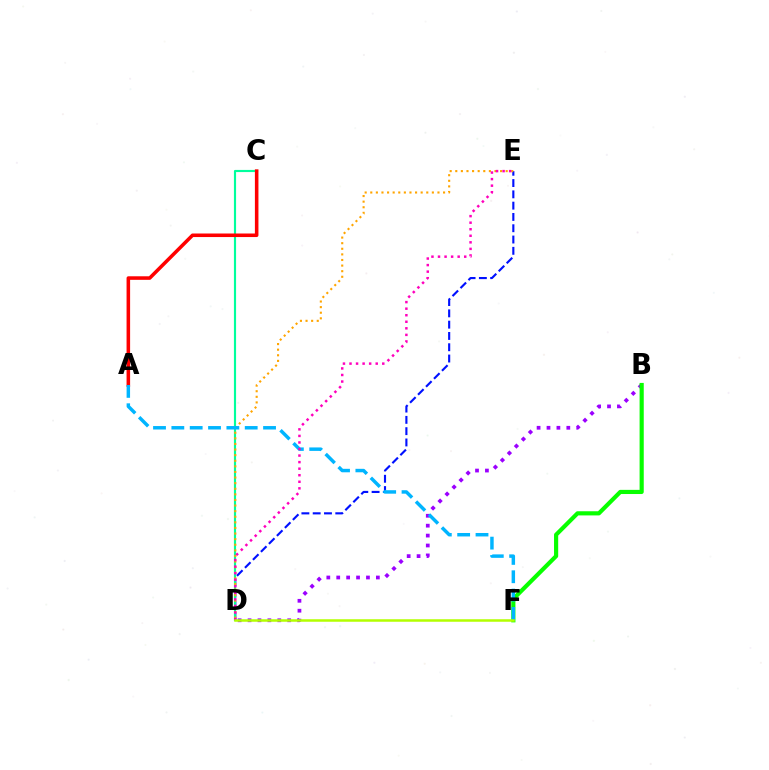{('D', 'E'): [{'color': '#0010ff', 'line_style': 'dashed', 'thickness': 1.53}, {'color': '#ffa500', 'line_style': 'dotted', 'thickness': 1.52}, {'color': '#ff00bd', 'line_style': 'dotted', 'thickness': 1.78}], ('C', 'D'): [{'color': '#00ff9d', 'line_style': 'solid', 'thickness': 1.55}], ('A', 'C'): [{'color': '#ff0000', 'line_style': 'solid', 'thickness': 2.56}], ('B', 'D'): [{'color': '#9b00ff', 'line_style': 'dotted', 'thickness': 2.69}], ('B', 'F'): [{'color': '#08ff00', 'line_style': 'solid', 'thickness': 3.0}], ('A', 'F'): [{'color': '#00b5ff', 'line_style': 'dashed', 'thickness': 2.49}], ('D', 'F'): [{'color': '#b3ff00', 'line_style': 'solid', 'thickness': 1.81}]}